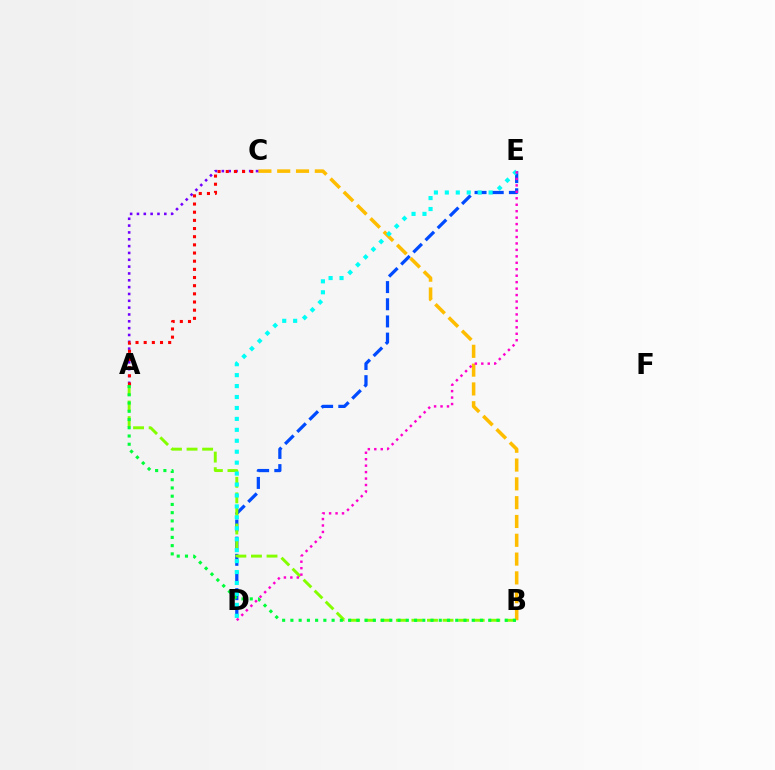{('D', 'E'): [{'color': '#004bff', 'line_style': 'dashed', 'thickness': 2.33}, {'color': '#00fff6', 'line_style': 'dotted', 'thickness': 2.97}, {'color': '#ff00cf', 'line_style': 'dotted', 'thickness': 1.75}], ('A', 'B'): [{'color': '#84ff00', 'line_style': 'dashed', 'thickness': 2.12}, {'color': '#00ff39', 'line_style': 'dotted', 'thickness': 2.24}], ('B', 'C'): [{'color': '#ffbd00', 'line_style': 'dashed', 'thickness': 2.56}], ('A', 'C'): [{'color': '#7200ff', 'line_style': 'dotted', 'thickness': 1.86}, {'color': '#ff0000', 'line_style': 'dotted', 'thickness': 2.22}]}